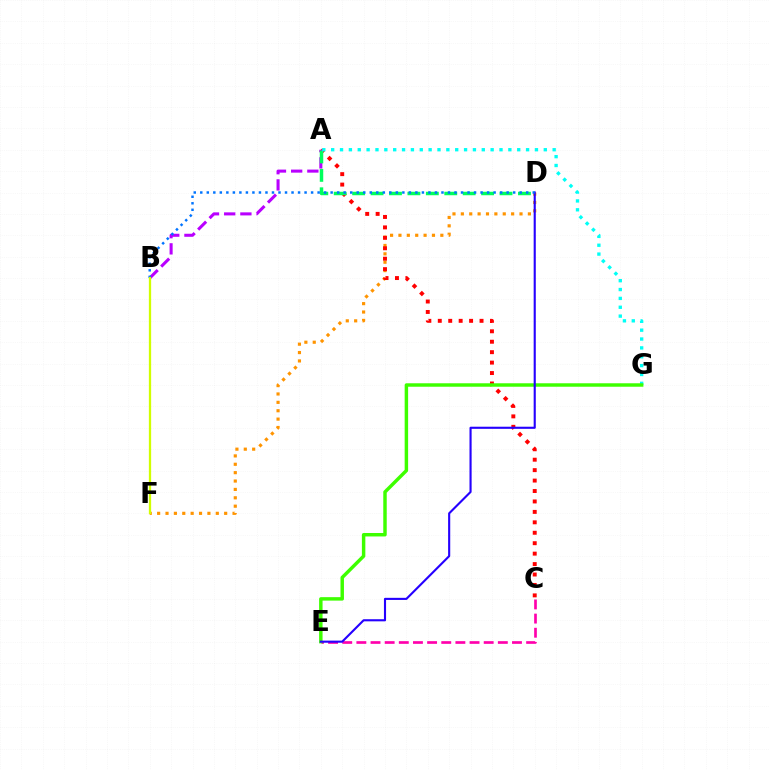{('D', 'F'): [{'color': '#ff9400', 'line_style': 'dotted', 'thickness': 2.28}], ('C', 'E'): [{'color': '#ff00ac', 'line_style': 'dashed', 'thickness': 1.92}], ('A', 'C'): [{'color': '#ff0000', 'line_style': 'dotted', 'thickness': 2.84}], ('A', 'B'): [{'color': '#b900ff', 'line_style': 'dashed', 'thickness': 2.2}], ('A', 'D'): [{'color': '#00ff5c', 'line_style': 'dashed', 'thickness': 2.5}], ('A', 'G'): [{'color': '#00fff6', 'line_style': 'dotted', 'thickness': 2.41}], ('E', 'G'): [{'color': '#3dff00', 'line_style': 'solid', 'thickness': 2.49}], ('D', 'E'): [{'color': '#2500ff', 'line_style': 'solid', 'thickness': 1.52}], ('B', 'D'): [{'color': '#0074ff', 'line_style': 'dotted', 'thickness': 1.77}], ('B', 'F'): [{'color': '#d1ff00', 'line_style': 'solid', 'thickness': 1.64}]}